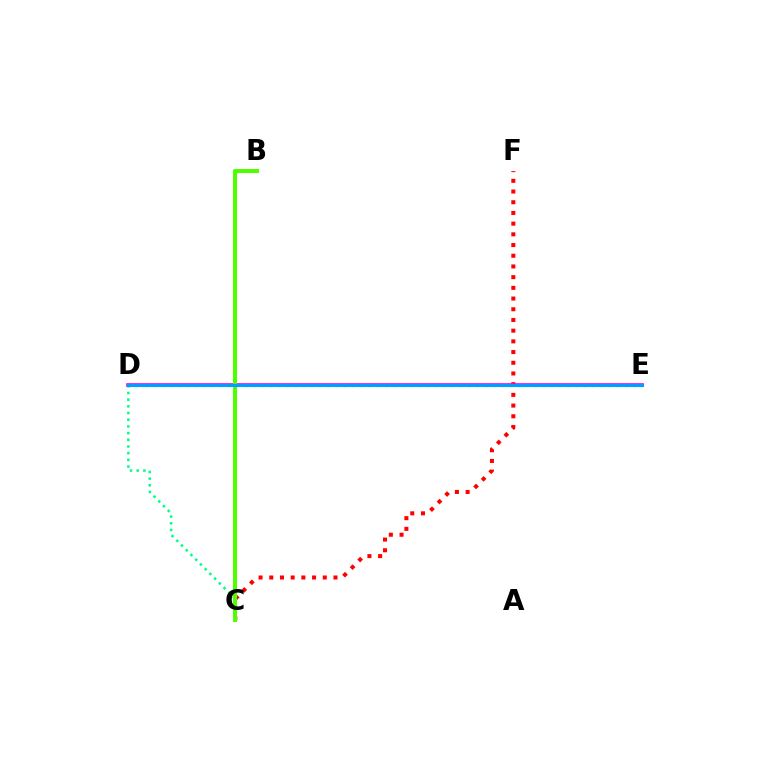{('D', 'E'): [{'color': '#ffd500', 'line_style': 'dashed', 'thickness': 1.72}, {'color': '#3700ff', 'line_style': 'dotted', 'thickness': 2.25}, {'color': '#ff00ed', 'line_style': 'solid', 'thickness': 2.62}, {'color': '#009eff', 'line_style': 'solid', 'thickness': 2.22}], ('C', 'F'): [{'color': '#ff0000', 'line_style': 'dotted', 'thickness': 2.91}], ('C', 'D'): [{'color': '#00ff86', 'line_style': 'dotted', 'thickness': 1.82}], ('B', 'C'): [{'color': '#4fff00', 'line_style': 'solid', 'thickness': 2.87}]}